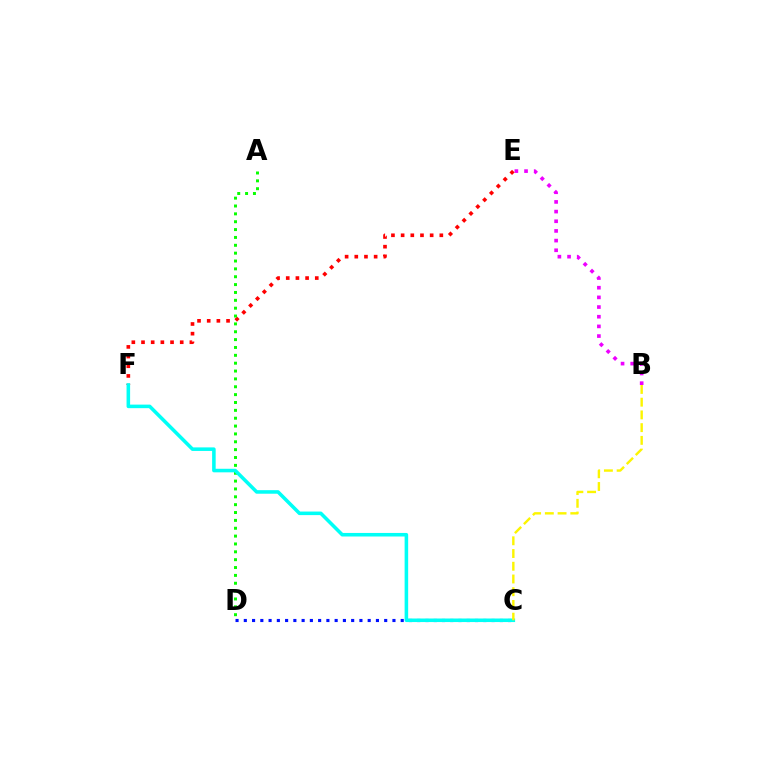{('B', 'E'): [{'color': '#ee00ff', 'line_style': 'dotted', 'thickness': 2.63}], ('E', 'F'): [{'color': '#ff0000', 'line_style': 'dotted', 'thickness': 2.63}], ('C', 'D'): [{'color': '#0010ff', 'line_style': 'dotted', 'thickness': 2.24}], ('A', 'D'): [{'color': '#08ff00', 'line_style': 'dotted', 'thickness': 2.14}], ('C', 'F'): [{'color': '#00fff6', 'line_style': 'solid', 'thickness': 2.56}], ('B', 'C'): [{'color': '#fcf500', 'line_style': 'dashed', 'thickness': 1.73}]}